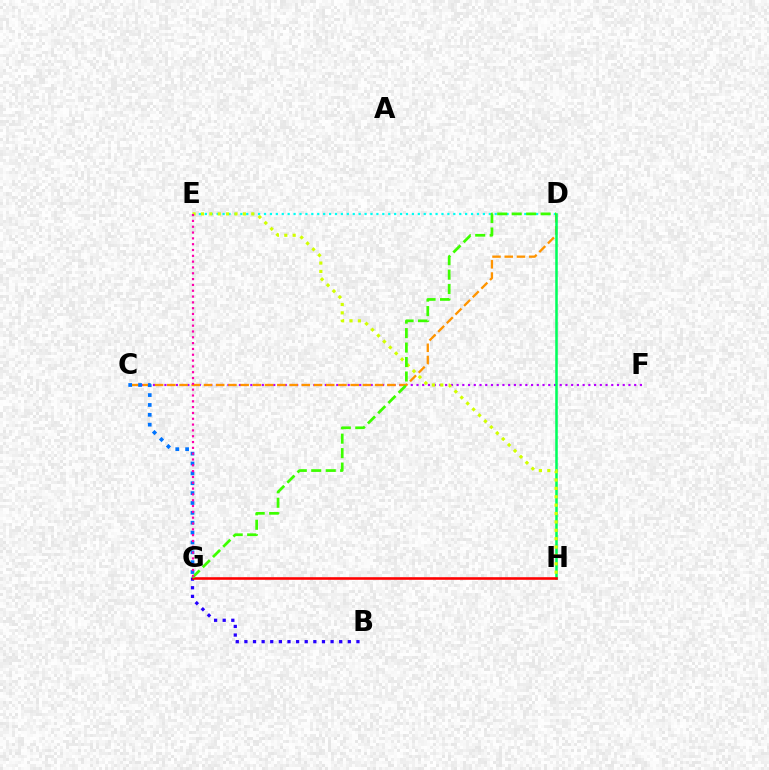{('B', 'G'): [{'color': '#2500ff', 'line_style': 'dotted', 'thickness': 2.34}], ('C', 'F'): [{'color': '#b900ff', 'line_style': 'dotted', 'thickness': 1.56}], ('C', 'D'): [{'color': '#ff9400', 'line_style': 'dashed', 'thickness': 1.66}], ('D', 'E'): [{'color': '#00fff6', 'line_style': 'dotted', 'thickness': 1.61}], ('D', 'H'): [{'color': '#00ff5c', 'line_style': 'solid', 'thickness': 1.83}], ('C', 'G'): [{'color': '#0074ff', 'line_style': 'dotted', 'thickness': 2.68}], ('G', 'H'): [{'color': '#ff0000', 'line_style': 'solid', 'thickness': 1.87}], ('E', 'H'): [{'color': '#d1ff00', 'line_style': 'dotted', 'thickness': 2.28}], ('D', 'G'): [{'color': '#3dff00', 'line_style': 'dashed', 'thickness': 1.97}], ('E', 'G'): [{'color': '#ff00ac', 'line_style': 'dotted', 'thickness': 1.58}]}